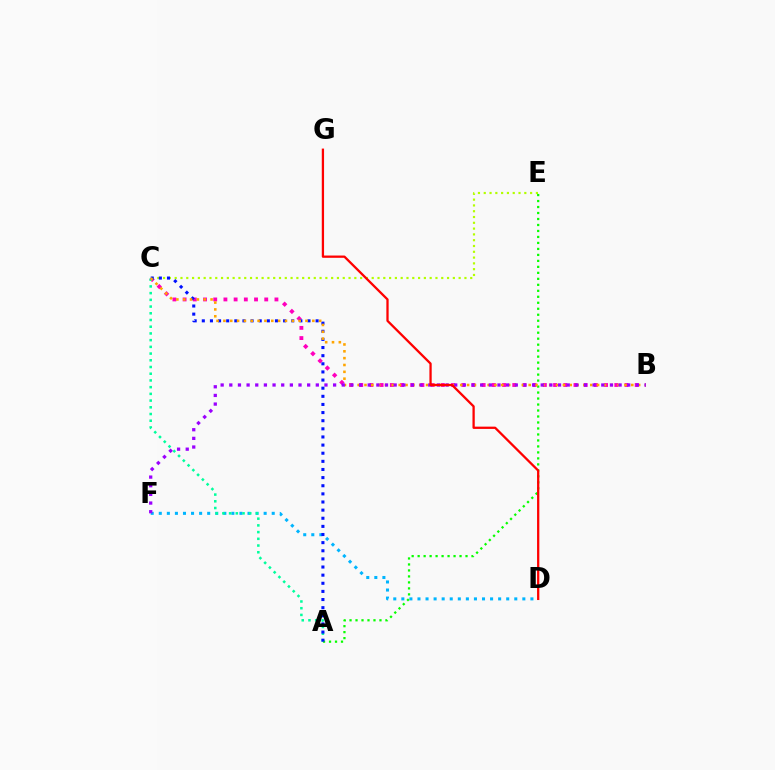{('B', 'C'): [{'color': '#ff00bd', 'line_style': 'dotted', 'thickness': 2.77}, {'color': '#ffa500', 'line_style': 'dotted', 'thickness': 1.86}], ('C', 'E'): [{'color': '#b3ff00', 'line_style': 'dotted', 'thickness': 1.57}], ('D', 'F'): [{'color': '#00b5ff', 'line_style': 'dotted', 'thickness': 2.19}], ('A', 'C'): [{'color': '#00ff9d', 'line_style': 'dotted', 'thickness': 1.82}, {'color': '#0010ff', 'line_style': 'dotted', 'thickness': 2.21}], ('A', 'E'): [{'color': '#08ff00', 'line_style': 'dotted', 'thickness': 1.63}], ('B', 'F'): [{'color': '#9b00ff', 'line_style': 'dotted', 'thickness': 2.35}], ('D', 'G'): [{'color': '#ff0000', 'line_style': 'solid', 'thickness': 1.64}]}